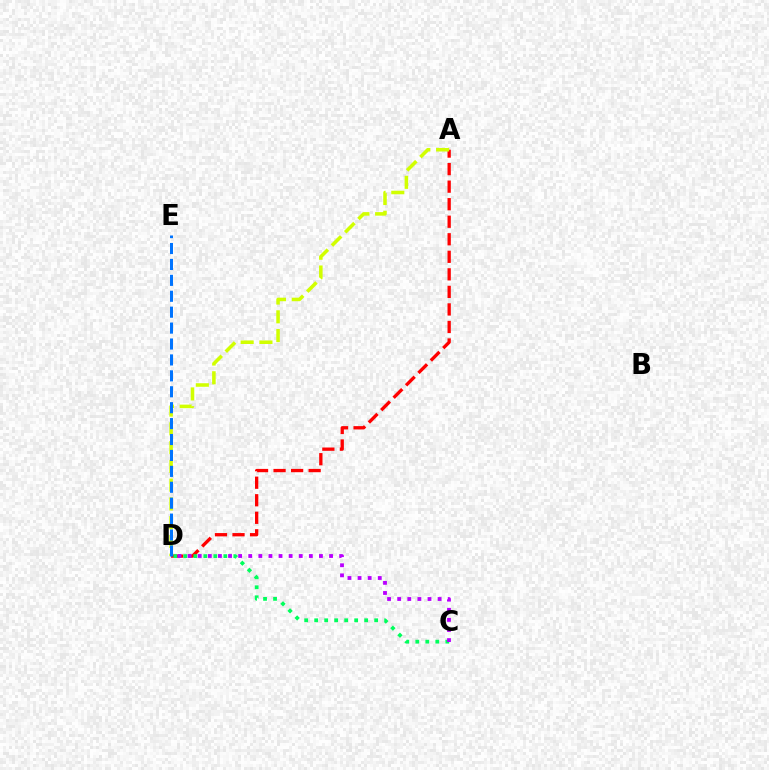{('A', 'D'): [{'color': '#ff0000', 'line_style': 'dashed', 'thickness': 2.38}, {'color': '#d1ff00', 'line_style': 'dashed', 'thickness': 2.55}], ('C', 'D'): [{'color': '#00ff5c', 'line_style': 'dotted', 'thickness': 2.72}, {'color': '#b900ff', 'line_style': 'dotted', 'thickness': 2.74}], ('D', 'E'): [{'color': '#0074ff', 'line_style': 'dashed', 'thickness': 2.16}]}